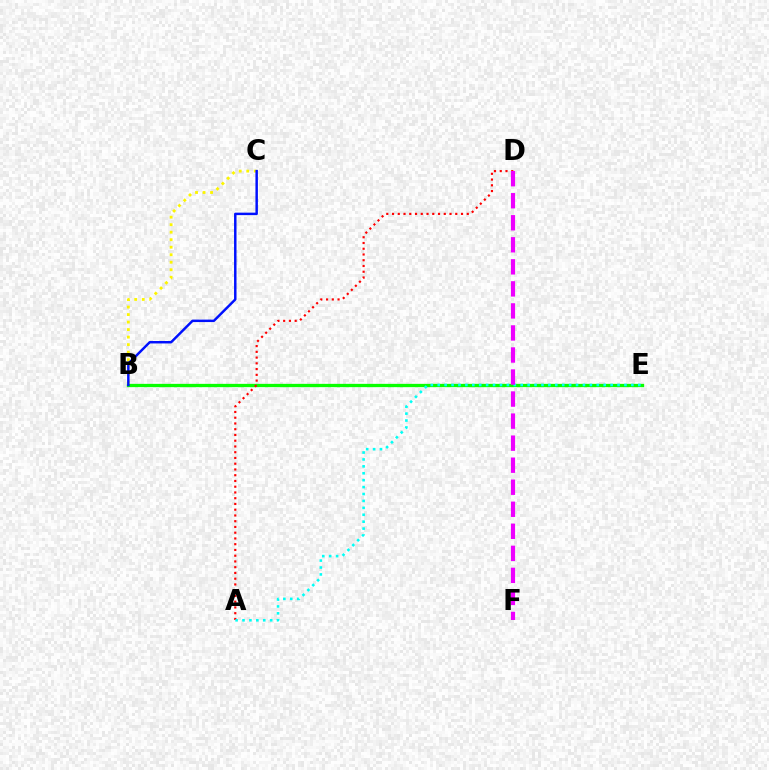{('B', 'C'): [{'color': '#fcf500', 'line_style': 'dotted', 'thickness': 2.04}, {'color': '#0010ff', 'line_style': 'solid', 'thickness': 1.77}], ('B', 'E'): [{'color': '#08ff00', 'line_style': 'solid', 'thickness': 2.38}], ('A', 'D'): [{'color': '#ff0000', 'line_style': 'dotted', 'thickness': 1.56}], ('A', 'E'): [{'color': '#00fff6', 'line_style': 'dotted', 'thickness': 1.88}], ('D', 'F'): [{'color': '#ee00ff', 'line_style': 'dashed', 'thickness': 2.99}]}